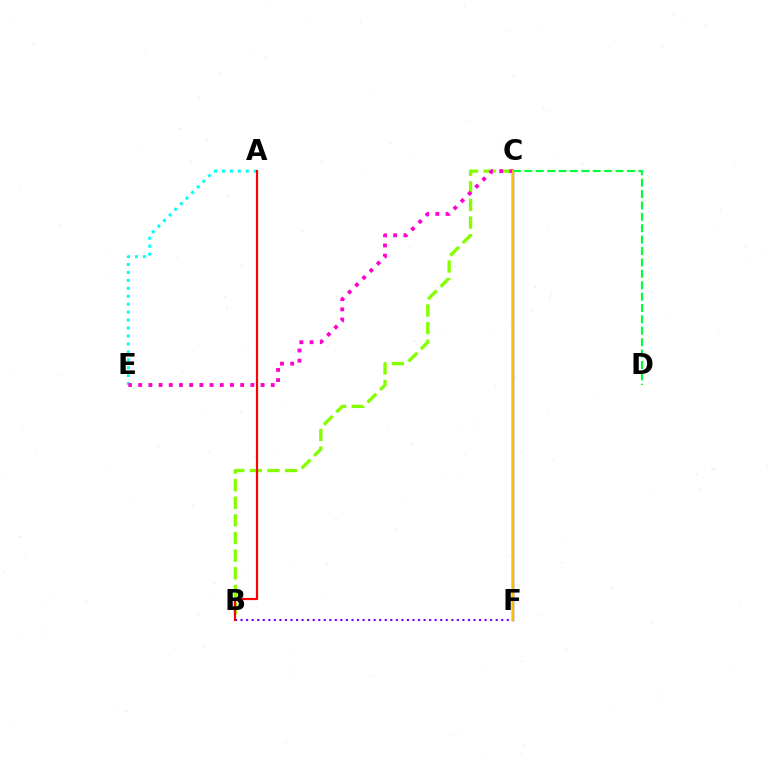{('A', 'E'): [{'color': '#00fff6', 'line_style': 'dotted', 'thickness': 2.16}], ('C', 'F'): [{'color': '#004bff', 'line_style': 'solid', 'thickness': 1.77}, {'color': '#ffbd00', 'line_style': 'solid', 'thickness': 1.64}], ('B', 'C'): [{'color': '#84ff00', 'line_style': 'dashed', 'thickness': 2.39}], ('C', 'D'): [{'color': '#00ff39', 'line_style': 'dashed', 'thickness': 1.55}], ('C', 'E'): [{'color': '#ff00cf', 'line_style': 'dotted', 'thickness': 2.77}], ('B', 'F'): [{'color': '#7200ff', 'line_style': 'dotted', 'thickness': 1.51}], ('A', 'B'): [{'color': '#ff0000', 'line_style': 'solid', 'thickness': 1.58}]}